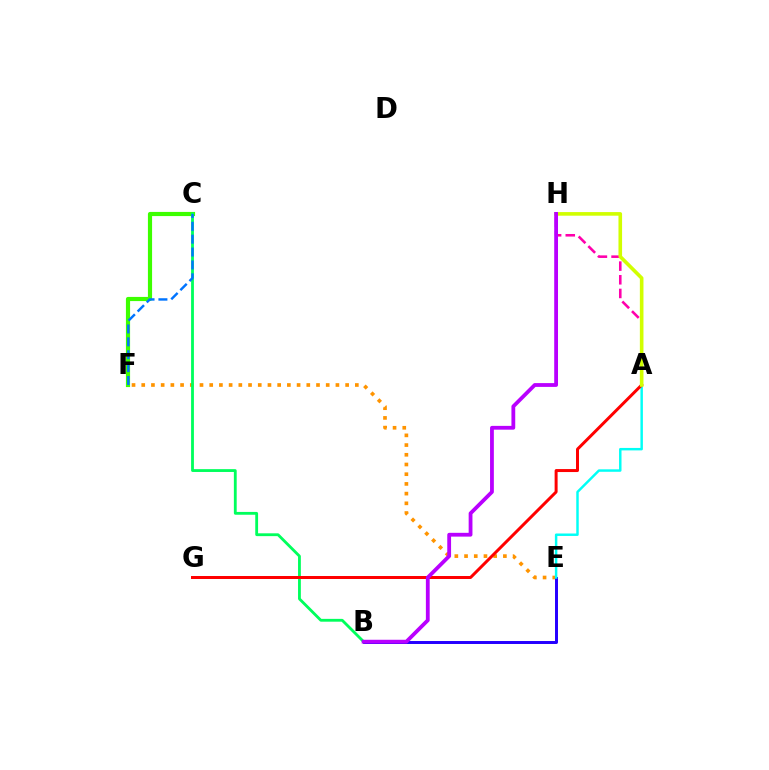{('C', 'F'): [{'color': '#3dff00', 'line_style': 'solid', 'thickness': 3.0}, {'color': '#0074ff', 'line_style': 'dashed', 'thickness': 1.75}], ('E', 'F'): [{'color': '#ff9400', 'line_style': 'dotted', 'thickness': 2.64}], ('B', 'E'): [{'color': '#2500ff', 'line_style': 'solid', 'thickness': 2.14}], ('A', 'E'): [{'color': '#00fff6', 'line_style': 'solid', 'thickness': 1.77}], ('A', 'H'): [{'color': '#ff00ac', 'line_style': 'dashed', 'thickness': 1.86}, {'color': '#d1ff00', 'line_style': 'solid', 'thickness': 2.6}], ('B', 'C'): [{'color': '#00ff5c', 'line_style': 'solid', 'thickness': 2.03}], ('A', 'G'): [{'color': '#ff0000', 'line_style': 'solid', 'thickness': 2.15}], ('B', 'H'): [{'color': '#b900ff', 'line_style': 'solid', 'thickness': 2.73}]}